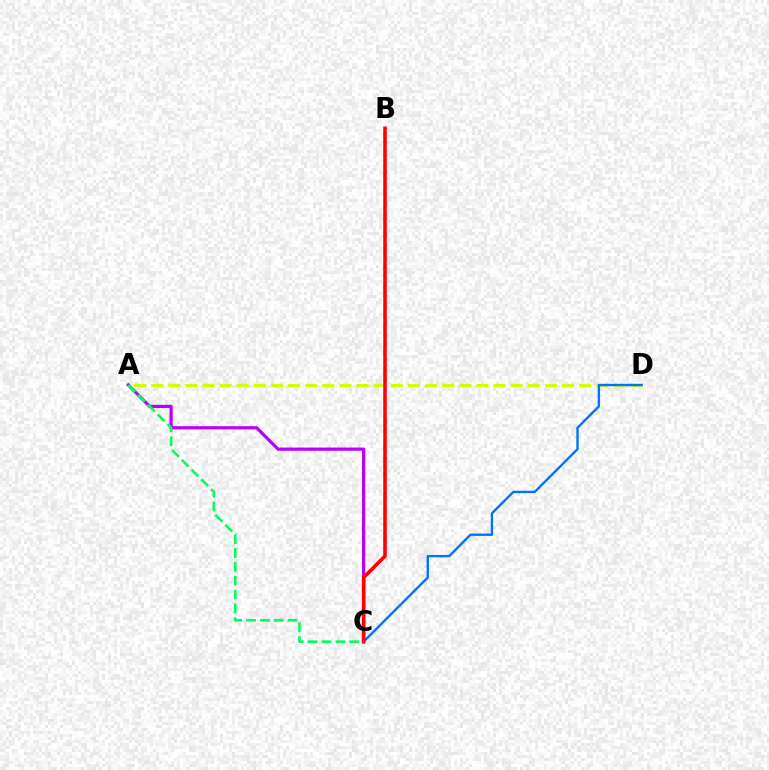{('A', 'D'): [{'color': '#d1ff00', 'line_style': 'dashed', 'thickness': 2.33}], ('C', 'D'): [{'color': '#0074ff', 'line_style': 'solid', 'thickness': 1.71}], ('A', 'C'): [{'color': '#b900ff', 'line_style': 'solid', 'thickness': 2.3}, {'color': '#00ff5c', 'line_style': 'dashed', 'thickness': 1.88}], ('B', 'C'): [{'color': '#ff0000', 'line_style': 'solid', 'thickness': 2.57}]}